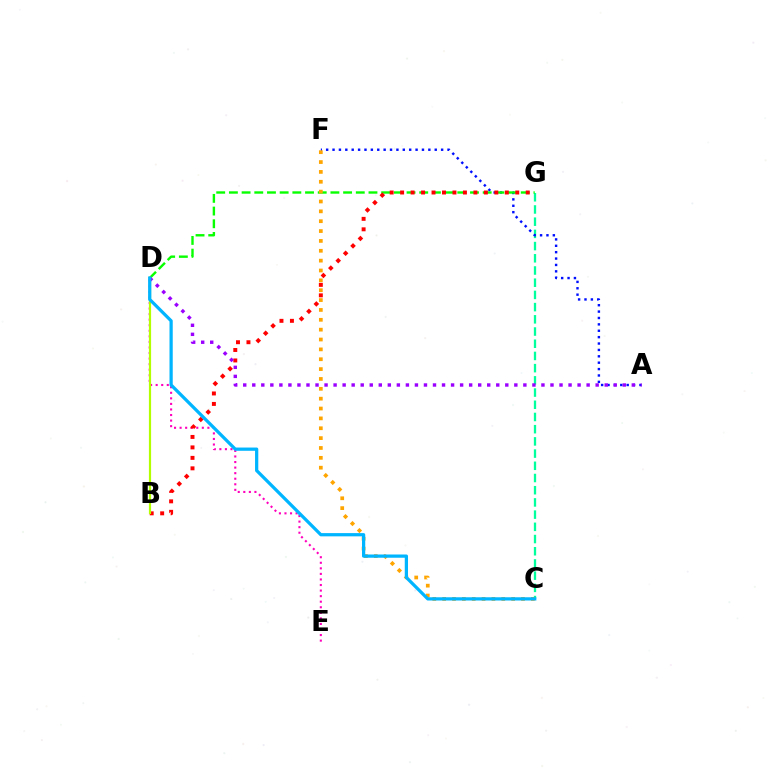{('C', 'G'): [{'color': '#00ff9d', 'line_style': 'dashed', 'thickness': 1.66}], ('D', 'E'): [{'color': '#ff00bd', 'line_style': 'dotted', 'thickness': 1.51}], ('A', 'F'): [{'color': '#0010ff', 'line_style': 'dotted', 'thickness': 1.74}], ('D', 'G'): [{'color': '#08ff00', 'line_style': 'dashed', 'thickness': 1.72}], ('B', 'G'): [{'color': '#ff0000', 'line_style': 'dotted', 'thickness': 2.84}], ('B', 'D'): [{'color': '#b3ff00', 'line_style': 'solid', 'thickness': 1.57}], ('C', 'F'): [{'color': '#ffa500', 'line_style': 'dotted', 'thickness': 2.68}], ('A', 'D'): [{'color': '#9b00ff', 'line_style': 'dotted', 'thickness': 2.46}], ('C', 'D'): [{'color': '#00b5ff', 'line_style': 'solid', 'thickness': 2.34}]}